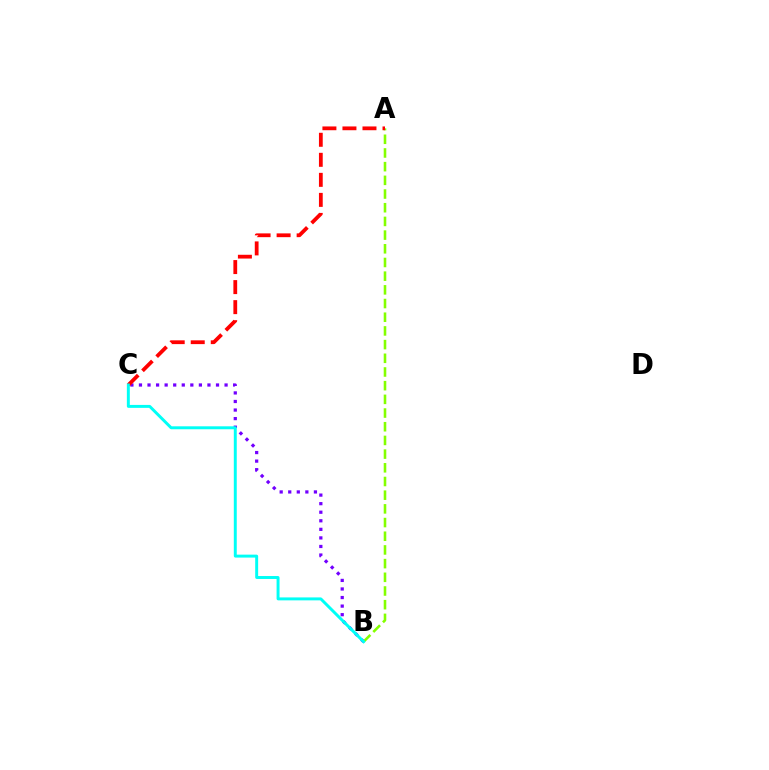{('B', 'C'): [{'color': '#7200ff', 'line_style': 'dotted', 'thickness': 2.33}, {'color': '#00fff6', 'line_style': 'solid', 'thickness': 2.12}], ('A', 'B'): [{'color': '#84ff00', 'line_style': 'dashed', 'thickness': 1.86}], ('A', 'C'): [{'color': '#ff0000', 'line_style': 'dashed', 'thickness': 2.72}]}